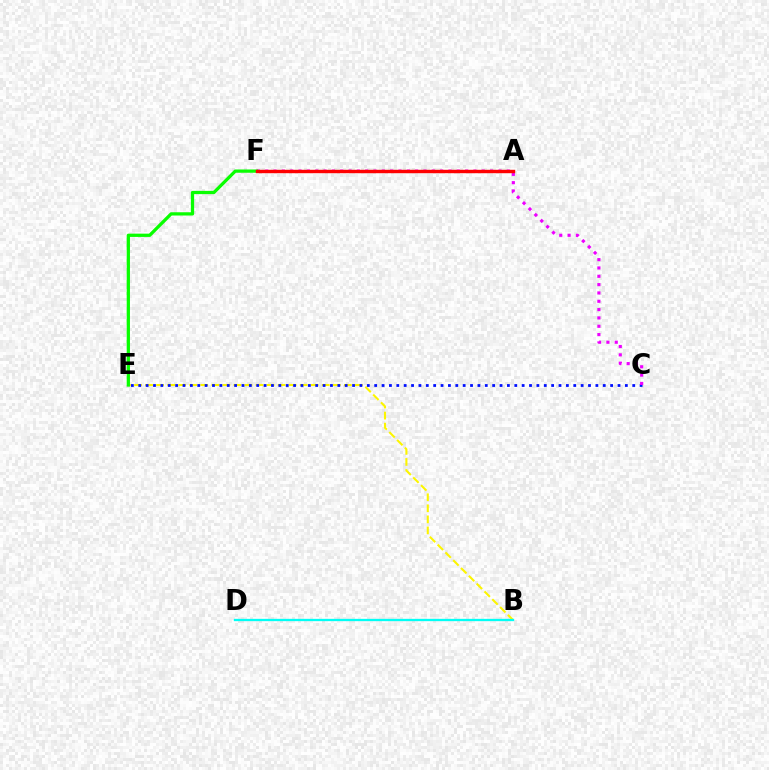{('B', 'E'): [{'color': '#fcf500', 'line_style': 'dashed', 'thickness': 1.5}], ('C', 'E'): [{'color': '#0010ff', 'line_style': 'dotted', 'thickness': 2.0}], ('C', 'F'): [{'color': '#ee00ff', 'line_style': 'dotted', 'thickness': 2.26}], ('E', 'F'): [{'color': '#08ff00', 'line_style': 'solid', 'thickness': 2.35}], ('B', 'D'): [{'color': '#00fff6', 'line_style': 'solid', 'thickness': 1.66}], ('A', 'F'): [{'color': '#ff0000', 'line_style': 'solid', 'thickness': 2.45}]}